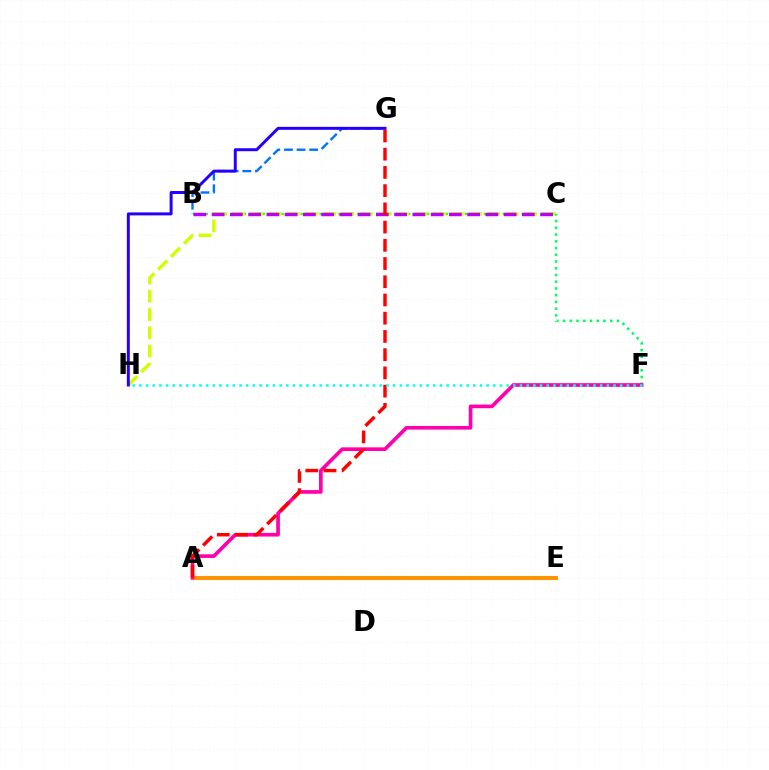{('B', 'C'): [{'color': '#3dff00', 'line_style': 'dotted', 'thickness': 1.72}, {'color': '#b900ff', 'line_style': 'dashed', 'thickness': 2.48}], ('A', 'E'): [{'color': '#ff9400', 'line_style': 'solid', 'thickness': 2.94}], ('C', 'F'): [{'color': '#00ff5c', 'line_style': 'dotted', 'thickness': 1.83}], ('A', 'F'): [{'color': '#ff00ac', 'line_style': 'solid', 'thickness': 2.64}], ('C', 'H'): [{'color': '#d1ff00', 'line_style': 'dashed', 'thickness': 2.48}], ('B', 'G'): [{'color': '#0074ff', 'line_style': 'dashed', 'thickness': 1.72}], ('G', 'H'): [{'color': '#2500ff', 'line_style': 'solid', 'thickness': 2.14}], ('A', 'G'): [{'color': '#ff0000', 'line_style': 'dashed', 'thickness': 2.48}], ('F', 'H'): [{'color': '#00fff6', 'line_style': 'dotted', 'thickness': 1.81}]}